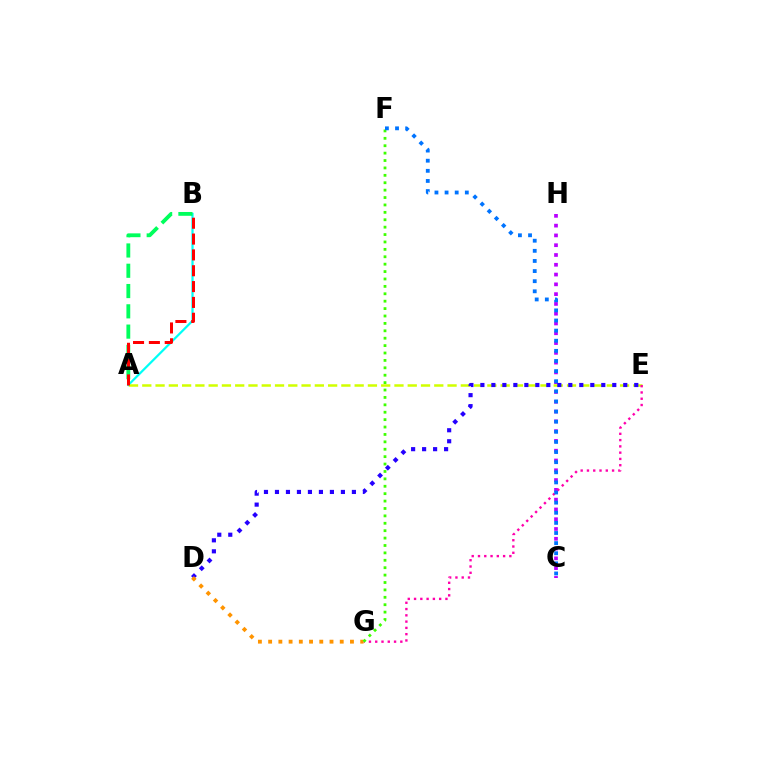{('A', 'B'): [{'color': '#00fff6', 'line_style': 'solid', 'thickness': 1.6}, {'color': '#00ff5c', 'line_style': 'dashed', 'thickness': 2.76}, {'color': '#ff0000', 'line_style': 'dashed', 'thickness': 2.15}], ('C', 'H'): [{'color': '#b900ff', 'line_style': 'dotted', 'thickness': 2.66}], ('A', 'E'): [{'color': '#d1ff00', 'line_style': 'dashed', 'thickness': 1.8}], ('E', 'G'): [{'color': '#ff00ac', 'line_style': 'dotted', 'thickness': 1.71}], ('D', 'E'): [{'color': '#2500ff', 'line_style': 'dotted', 'thickness': 2.99}], ('D', 'G'): [{'color': '#ff9400', 'line_style': 'dotted', 'thickness': 2.78}], ('F', 'G'): [{'color': '#3dff00', 'line_style': 'dotted', 'thickness': 2.01}], ('C', 'F'): [{'color': '#0074ff', 'line_style': 'dotted', 'thickness': 2.75}]}